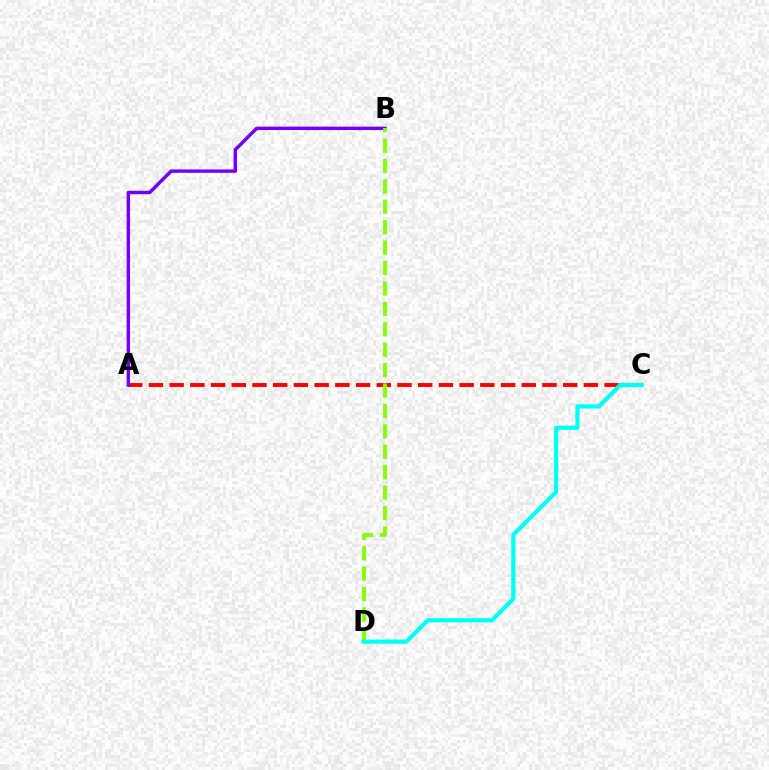{('A', 'C'): [{'color': '#ff0000', 'line_style': 'dashed', 'thickness': 2.81}], ('A', 'B'): [{'color': '#7200ff', 'line_style': 'solid', 'thickness': 2.45}], ('B', 'D'): [{'color': '#84ff00', 'line_style': 'dashed', 'thickness': 2.77}], ('C', 'D'): [{'color': '#00fff6', 'line_style': 'solid', 'thickness': 2.99}]}